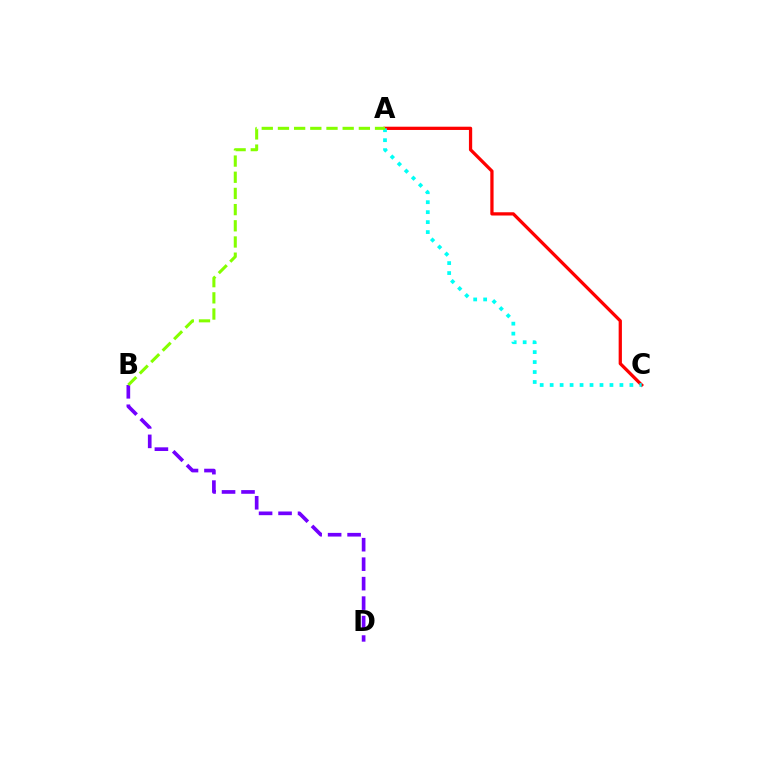{('A', 'C'): [{'color': '#ff0000', 'line_style': 'solid', 'thickness': 2.34}, {'color': '#00fff6', 'line_style': 'dotted', 'thickness': 2.71}], ('B', 'D'): [{'color': '#7200ff', 'line_style': 'dashed', 'thickness': 2.65}], ('A', 'B'): [{'color': '#84ff00', 'line_style': 'dashed', 'thickness': 2.2}]}